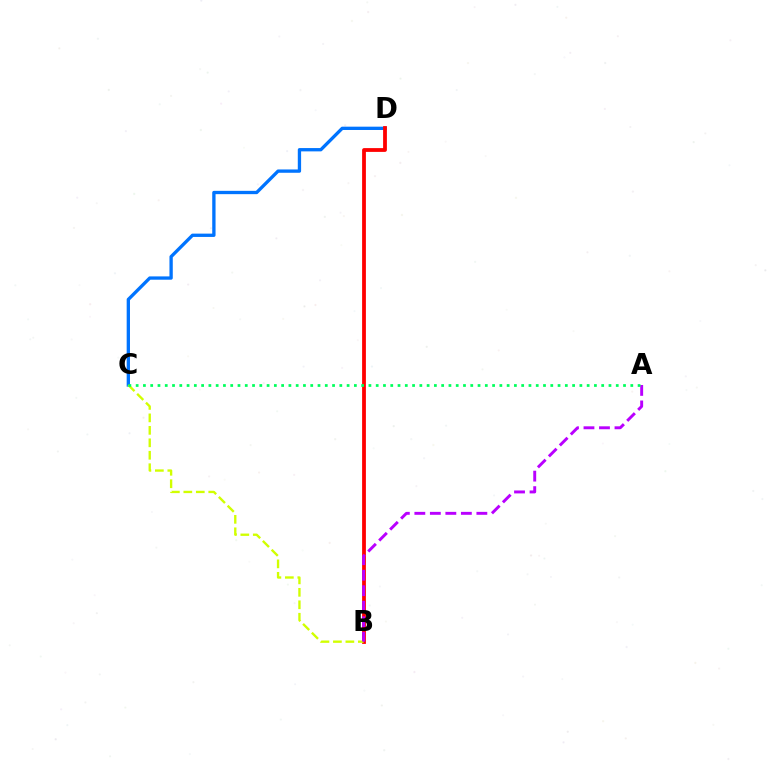{('C', 'D'): [{'color': '#0074ff', 'line_style': 'solid', 'thickness': 2.39}], ('B', 'D'): [{'color': '#ff0000', 'line_style': 'solid', 'thickness': 2.73}], ('B', 'C'): [{'color': '#d1ff00', 'line_style': 'dashed', 'thickness': 1.69}], ('A', 'B'): [{'color': '#b900ff', 'line_style': 'dashed', 'thickness': 2.11}], ('A', 'C'): [{'color': '#00ff5c', 'line_style': 'dotted', 'thickness': 1.98}]}